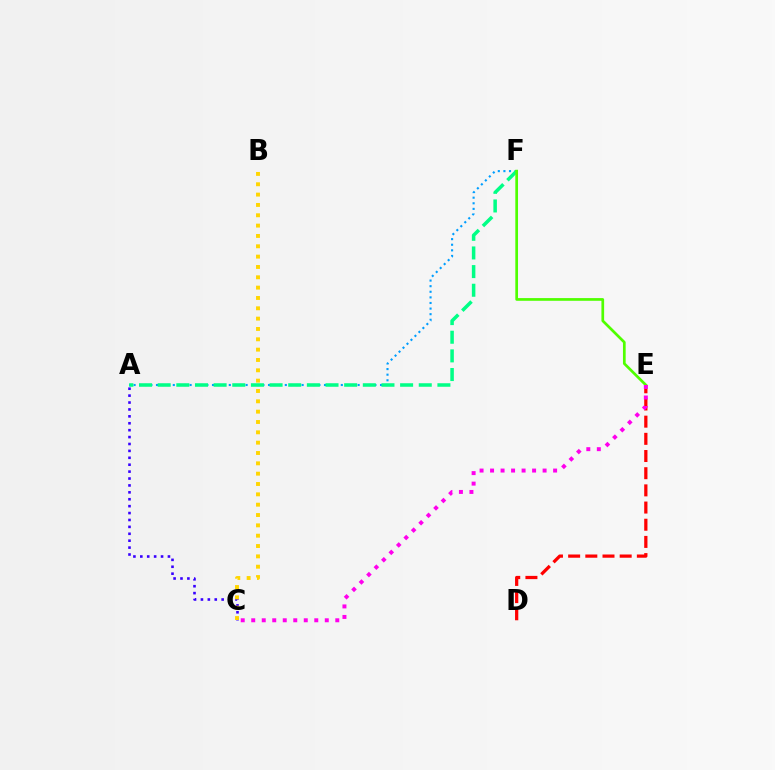{('A', 'F'): [{'color': '#009eff', 'line_style': 'dotted', 'thickness': 1.52}, {'color': '#00ff86', 'line_style': 'dashed', 'thickness': 2.53}], ('E', 'F'): [{'color': '#4fff00', 'line_style': 'solid', 'thickness': 1.94}], ('A', 'C'): [{'color': '#3700ff', 'line_style': 'dotted', 'thickness': 1.88}], ('D', 'E'): [{'color': '#ff0000', 'line_style': 'dashed', 'thickness': 2.33}], ('B', 'C'): [{'color': '#ffd500', 'line_style': 'dotted', 'thickness': 2.81}], ('C', 'E'): [{'color': '#ff00ed', 'line_style': 'dotted', 'thickness': 2.85}]}